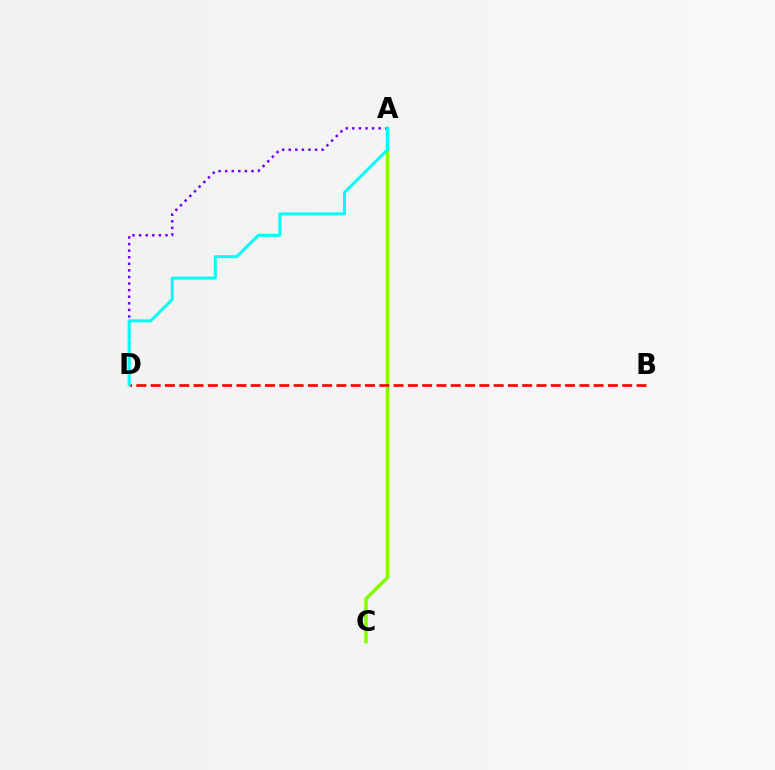{('A', 'D'): [{'color': '#7200ff', 'line_style': 'dotted', 'thickness': 1.79}, {'color': '#00fff6', 'line_style': 'solid', 'thickness': 2.16}], ('A', 'C'): [{'color': '#84ff00', 'line_style': 'solid', 'thickness': 2.55}], ('B', 'D'): [{'color': '#ff0000', 'line_style': 'dashed', 'thickness': 1.94}]}